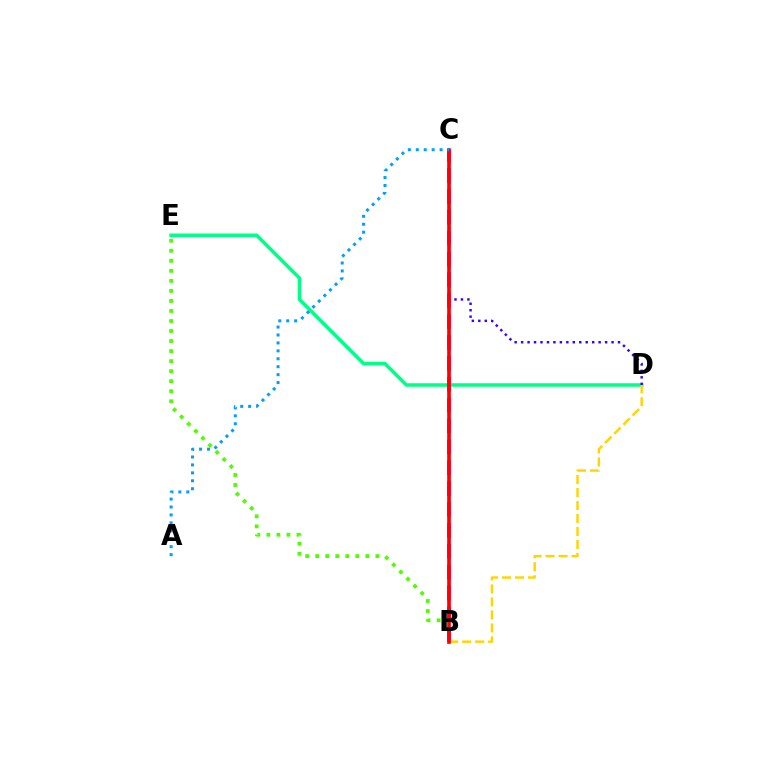{('B', 'E'): [{'color': '#4fff00', 'line_style': 'dotted', 'thickness': 2.73}], ('D', 'E'): [{'color': '#00ff86', 'line_style': 'solid', 'thickness': 2.53}], ('C', 'D'): [{'color': '#3700ff', 'line_style': 'dotted', 'thickness': 1.76}], ('B', 'C'): [{'color': '#ff00ed', 'line_style': 'dashed', 'thickness': 2.84}, {'color': '#ff0000', 'line_style': 'solid', 'thickness': 2.62}], ('B', 'D'): [{'color': '#ffd500', 'line_style': 'dashed', 'thickness': 1.77}], ('A', 'C'): [{'color': '#009eff', 'line_style': 'dotted', 'thickness': 2.16}]}